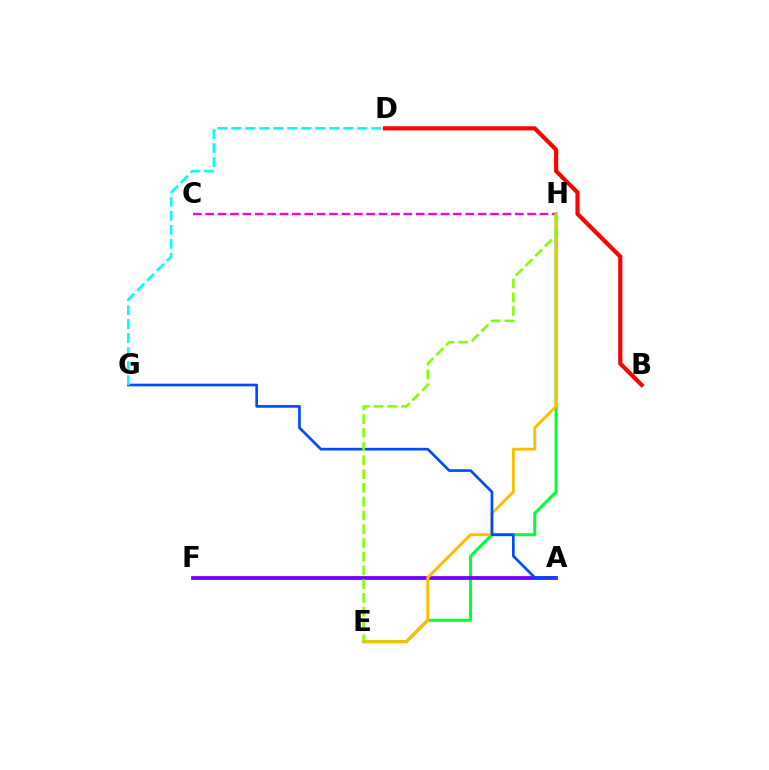{('E', 'H'): [{'color': '#00ff39', 'line_style': 'solid', 'thickness': 2.19}, {'color': '#ffbd00', 'line_style': 'solid', 'thickness': 2.09}, {'color': '#84ff00', 'line_style': 'dashed', 'thickness': 1.87}], ('B', 'D'): [{'color': '#ff0000', 'line_style': 'solid', 'thickness': 2.98}], ('C', 'H'): [{'color': '#ff00cf', 'line_style': 'dashed', 'thickness': 1.68}], ('A', 'F'): [{'color': '#7200ff', 'line_style': 'solid', 'thickness': 2.73}], ('A', 'G'): [{'color': '#004bff', 'line_style': 'solid', 'thickness': 1.93}], ('D', 'G'): [{'color': '#00fff6', 'line_style': 'dashed', 'thickness': 1.9}]}